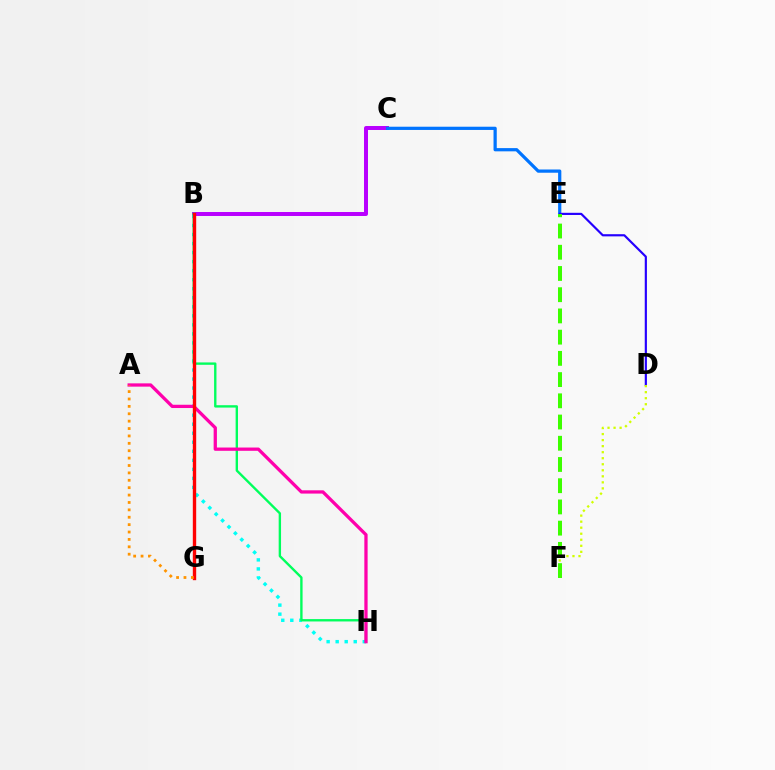{('B', 'C'): [{'color': '#b900ff', 'line_style': 'solid', 'thickness': 2.87}], ('B', 'H'): [{'color': '#00fff6', 'line_style': 'dotted', 'thickness': 2.45}, {'color': '#00ff5c', 'line_style': 'solid', 'thickness': 1.71}], ('C', 'E'): [{'color': '#0074ff', 'line_style': 'solid', 'thickness': 2.32}], ('D', 'E'): [{'color': '#2500ff', 'line_style': 'solid', 'thickness': 1.56}], ('D', 'F'): [{'color': '#d1ff00', 'line_style': 'dotted', 'thickness': 1.64}], ('E', 'F'): [{'color': '#3dff00', 'line_style': 'dashed', 'thickness': 2.88}], ('A', 'H'): [{'color': '#ff00ac', 'line_style': 'solid', 'thickness': 2.36}], ('B', 'G'): [{'color': '#ff0000', 'line_style': 'solid', 'thickness': 2.42}], ('A', 'G'): [{'color': '#ff9400', 'line_style': 'dotted', 'thickness': 2.01}]}